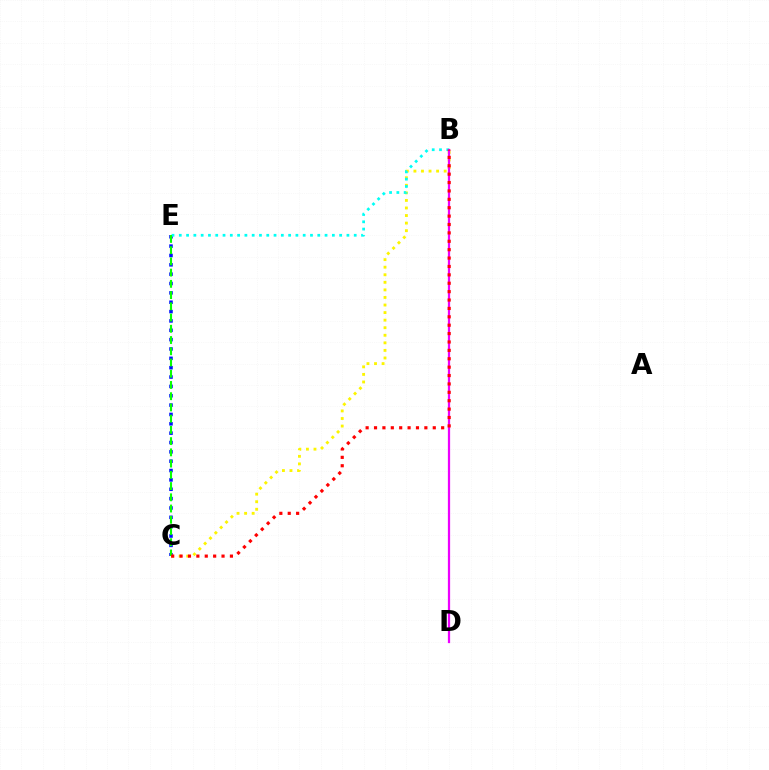{('B', 'C'): [{'color': '#fcf500', 'line_style': 'dotted', 'thickness': 2.06}, {'color': '#ff0000', 'line_style': 'dotted', 'thickness': 2.28}], ('C', 'E'): [{'color': '#0010ff', 'line_style': 'dotted', 'thickness': 2.54}, {'color': '#08ff00', 'line_style': 'dashed', 'thickness': 1.53}], ('B', 'E'): [{'color': '#00fff6', 'line_style': 'dotted', 'thickness': 1.98}], ('B', 'D'): [{'color': '#ee00ff', 'line_style': 'solid', 'thickness': 1.61}]}